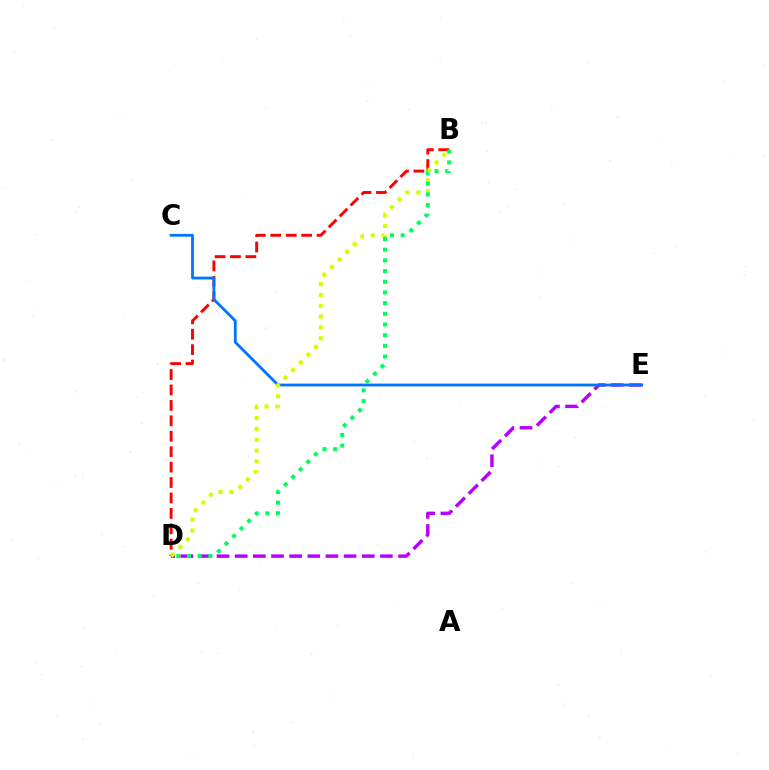{('D', 'E'): [{'color': '#b900ff', 'line_style': 'dashed', 'thickness': 2.47}], ('B', 'D'): [{'color': '#ff0000', 'line_style': 'dashed', 'thickness': 2.1}, {'color': '#d1ff00', 'line_style': 'dotted', 'thickness': 2.94}, {'color': '#00ff5c', 'line_style': 'dotted', 'thickness': 2.9}], ('C', 'E'): [{'color': '#0074ff', 'line_style': 'solid', 'thickness': 2.02}]}